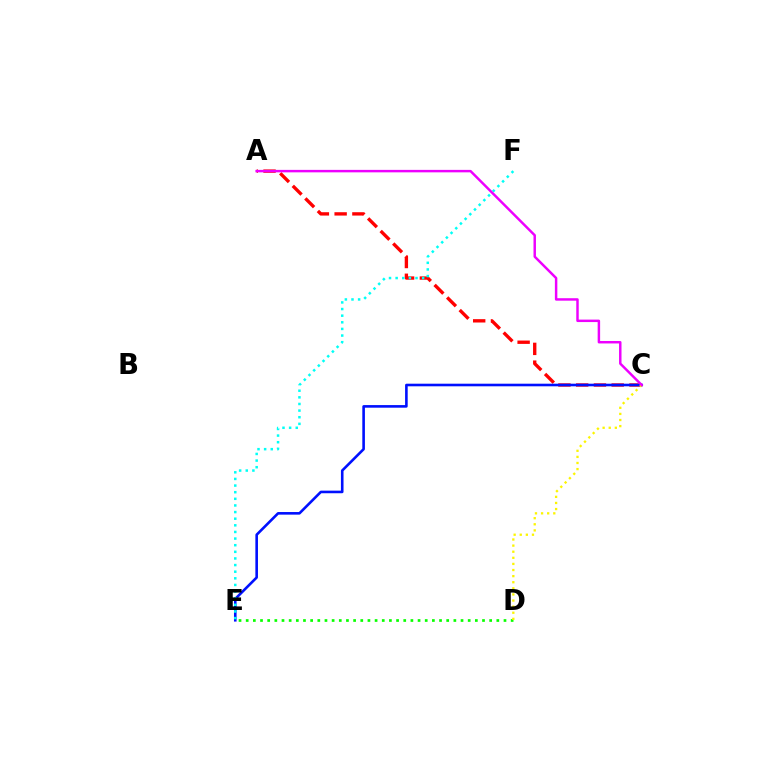{('A', 'C'): [{'color': '#ff0000', 'line_style': 'dashed', 'thickness': 2.41}, {'color': '#ee00ff', 'line_style': 'solid', 'thickness': 1.77}], ('D', 'E'): [{'color': '#08ff00', 'line_style': 'dotted', 'thickness': 1.95}], ('C', 'E'): [{'color': '#0010ff', 'line_style': 'solid', 'thickness': 1.87}], ('C', 'D'): [{'color': '#fcf500', 'line_style': 'dotted', 'thickness': 1.66}], ('E', 'F'): [{'color': '#00fff6', 'line_style': 'dotted', 'thickness': 1.8}]}